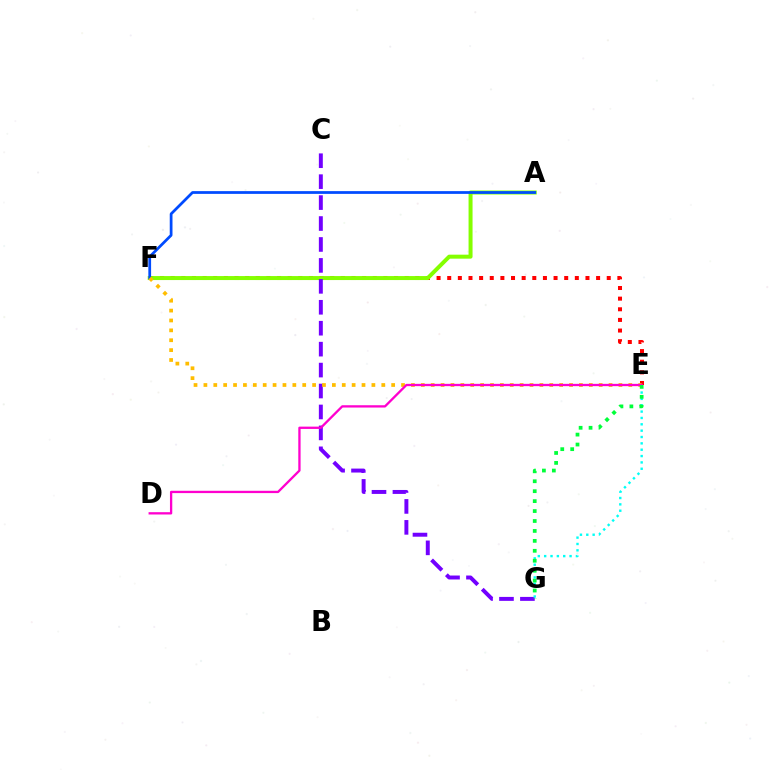{('E', 'F'): [{'color': '#ff0000', 'line_style': 'dotted', 'thickness': 2.89}, {'color': '#ffbd00', 'line_style': 'dotted', 'thickness': 2.68}], ('A', 'F'): [{'color': '#84ff00', 'line_style': 'solid', 'thickness': 2.87}, {'color': '#004bff', 'line_style': 'solid', 'thickness': 1.98}], ('C', 'G'): [{'color': '#7200ff', 'line_style': 'dashed', 'thickness': 2.84}], ('E', 'G'): [{'color': '#00fff6', 'line_style': 'dotted', 'thickness': 1.73}, {'color': '#00ff39', 'line_style': 'dotted', 'thickness': 2.7}], ('D', 'E'): [{'color': '#ff00cf', 'line_style': 'solid', 'thickness': 1.66}]}